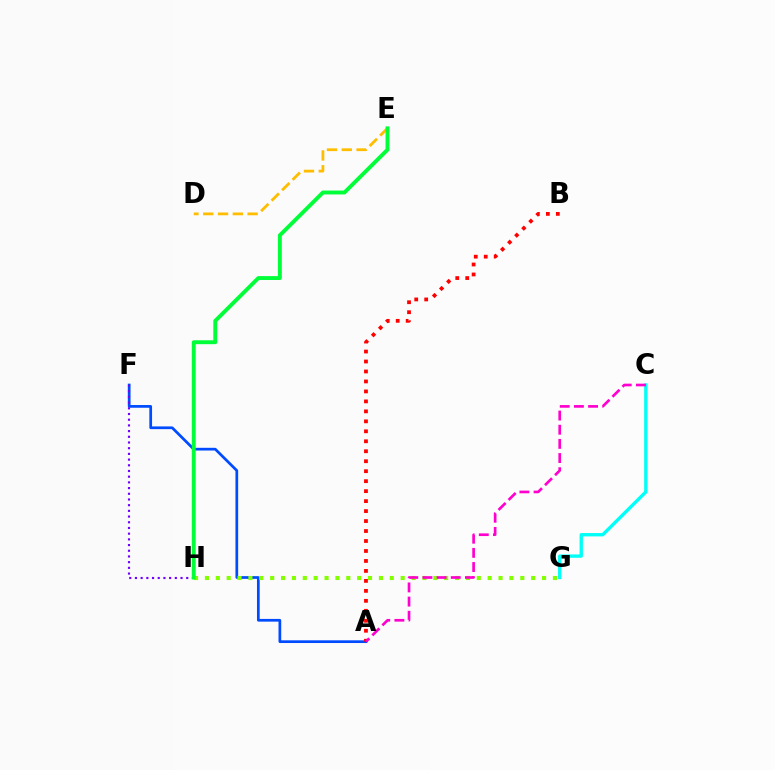{('A', 'F'): [{'color': '#004bff', 'line_style': 'solid', 'thickness': 1.96}], ('G', 'H'): [{'color': '#84ff00', 'line_style': 'dotted', 'thickness': 2.95}], ('D', 'E'): [{'color': '#ffbd00', 'line_style': 'dashed', 'thickness': 2.01}], ('F', 'H'): [{'color': '#7200ff', 'line_style': 'dotted', 'thickness': 1.55}], ('E', 'H'): [{'color': '#00ff39', 'line_style': 'solid', 'thickness': 2.81}], ('C', 'G'): [{'color': '#00fff6', 'line_style': 'solid', 'thickness': 2.41}], ('A', 'B'): [{'color': '#ff0000', 'line_style': 'dotted', 'thickness': 2.71}], ('A', 'C'): [{'color': '#ff00cf', 'line_style': 'dashed', 'thickness': 1.92}]}